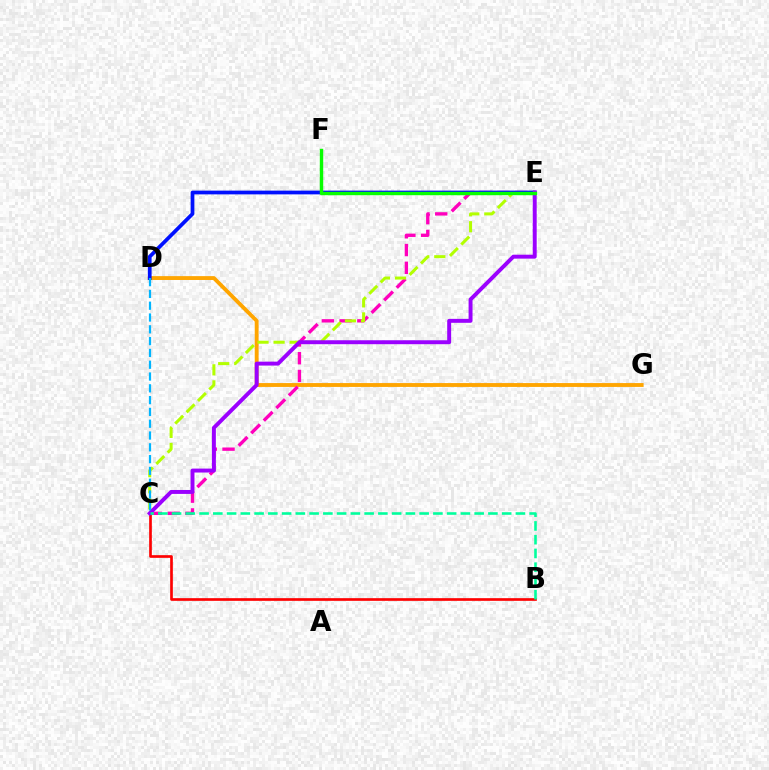{('B', 'C'): [{'color': '#ff0000', 'line_style': 'solid', 'thickness': 1.92}, {'color': '#00ff9d', 'line_style': 'dashed', 'thickness': 1.87}], ('D', 'G'): [{'color': '#ffa500', 'line_style': 'solid', 'thickness': 2.78}], ('C', 'E'): [{'color': '#ff00bd', 'line_style': 'dashed', 'thickness': 2.41}, {'color': '#b3ff00', 'line_style': 'dashed', 'thickness': 2.18}, {'color': '#9b00ff', 'line_style': 'solid', 'thickness': 2.83}], ('D', 'E'): [{'color': '#0010ff', 'line_style': 'solid', 'thickness': 2.69}], ('E', 'F'): [{'color': '#08ff00', 'line_style': 'solid', 'thickness': 2.46}], ('C', 'D'): [{'color': '#00b5ff', 'line_style': 'dashed', 'thickness': 1.6}]}